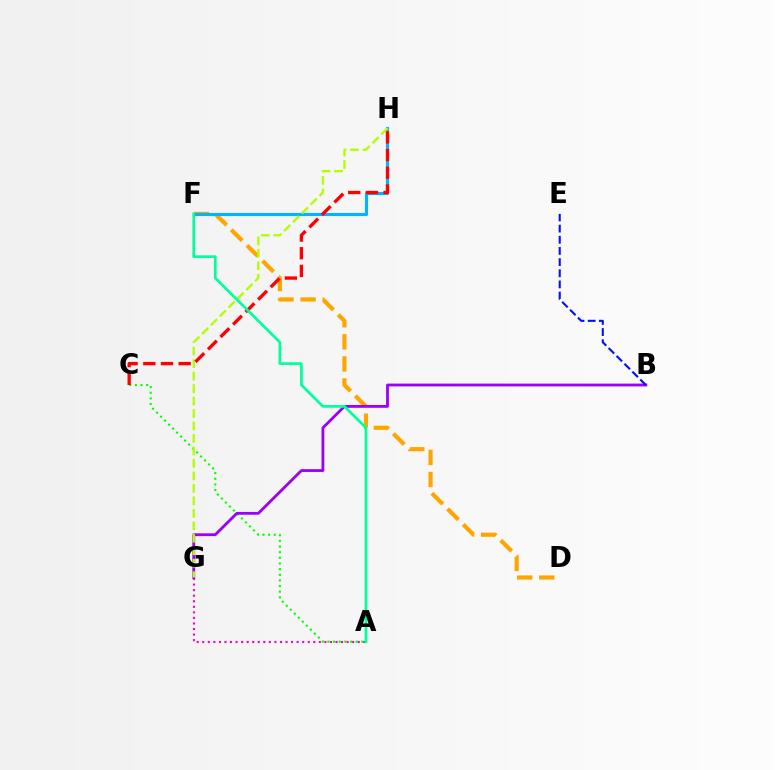{('A', 'C'): [{'color': '#08ff00', 'line_style': 'dotted', 'thickness': 1.53}], ('A', 'G'): [{'color': '#ff00bd', 'line_style': 'dotted', 'thickness': 1.51}], ('D', 'F'): [{'color': '#ffa500', 'line_style': 'dashed', 'thickness': 3.0}], ('B', 'G'): [{'color': '#9b00ff', 'line_style': 'solid', 'thickness': 2.03}], ('B', 'E'): [{'color': '#0010ff', 'line_style': 'dashed', 'thickness': 1.52}], ('F', 'H'): [{'color': '#00b5ff', 'line_style': 'solid', 'thickness': 2.23}], ('G', 'H'): [{'color': '#b3ff00', 'line_style': 'dashed', 'thickness': 1.69}], ('C', 'H'): [{'color': '#ff0000', 'line_style': 'dashed', 'thickness': 2.4}], ('A', 'F'): [{'color': '#00ff9d', 'line_style': 'solid', 'thickness': 1.94}]}